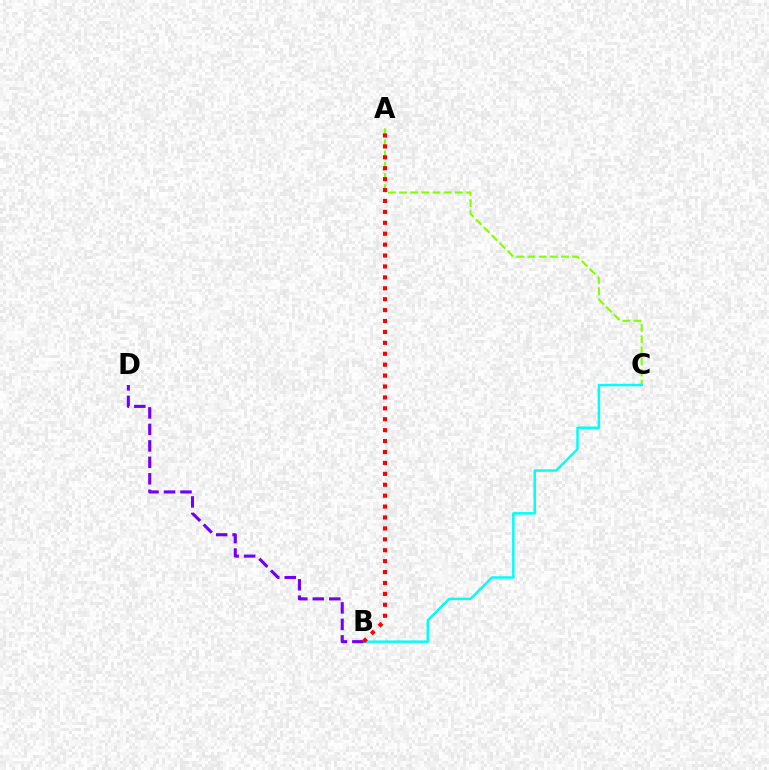{('A', 'C'): [{'color': '#84ff00', 'line_style': 'dashed', 'thickness': 1.52}], ('B', 'C'): [{'color': '#00fff6', 'line_style': 'solid', 'thickness': 1.78}], ('B', 'D'): [{'color': '#7200ff', 'line_style': 'dashed', 'thickness': 2.24}], ('A', 'B'): [{'color': '#ff0000', 'line_style': 'dotted', 'thickness': 2.97}]}